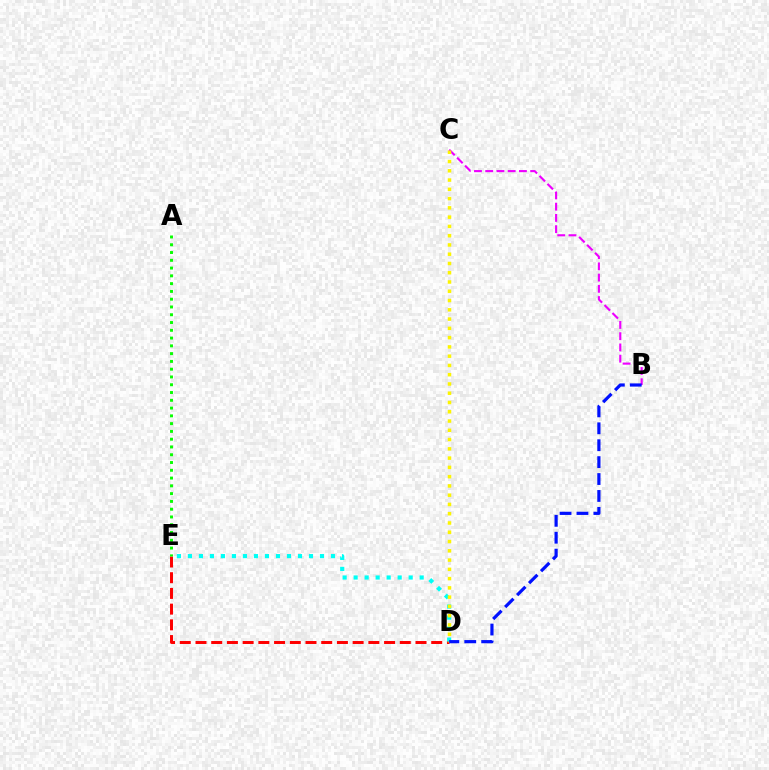{('D', 'E'): [{'color': '#ff0000', 'line_style': 'dashed', 'thickness': 2.13}, {'color': '#00fff6', 'line_style': 'dotted', 'thickness': 2.99}], ('B', 'C'): [{'color': '#ee00ff', 'line_style': 'dashed', 'thickness': 1.53}], ('C', 'D'): [{'color': '#fcf500', 'line_style': 'dotted', 'thickness': 2.52}], ('A', 'E'): [{'color': '#08ff00', 'line_style': 'dotted', 'thickness': 2.11}], ('B', 'D'): [{'color': '#0010ff', 'line_style': 'dashed', 'thickness': 2.3}]}